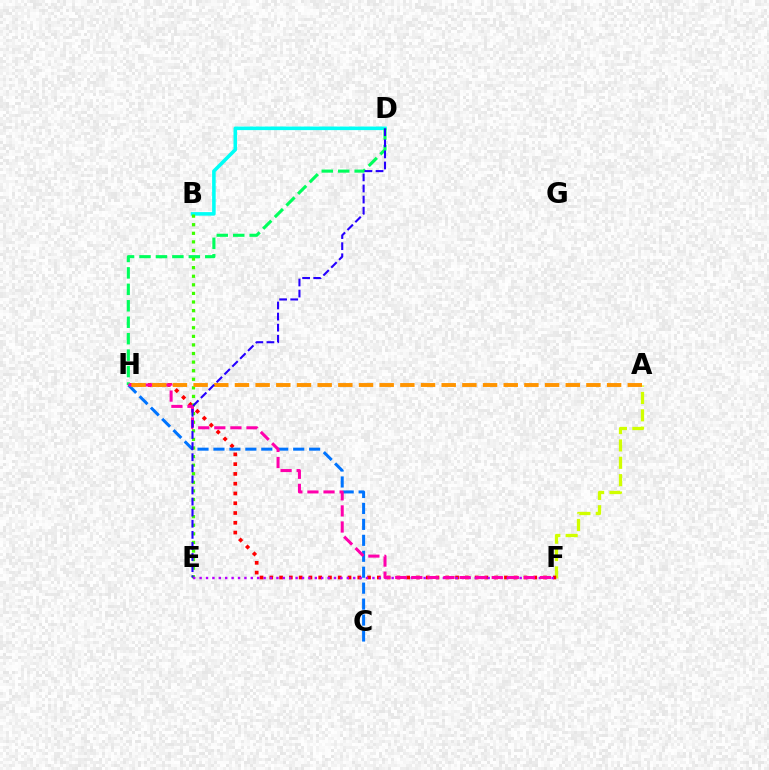{('A', 'F'): [{'color': '#d1ff00', 'line_style': 'dashed', 'thickness': 2.36}], ('B', 'D'): [{'color': '#00fff6', 'line_style': 'solid', 'thickness': 2.56}], ('F', 'H'): [{'color': '#ff0000', 'line_style': 'dotted', 'thickness': 2.66}, {'color': '#ff00ac', 'line_style': 'dashed', 'thickness': 2.18}], ('D', 'H'): [{'color': '#00ff5c', 'line_style': 'dashed', 'thickness': 2.23}], ('B', 'E'): [{'color': '#3dff00', 'line_style': 'dotted', 'thickness': 2.33}], ('C', 'H'): [{'color': '#0074ff', 'line_style': 'dashed', 'thickness': 2.17}], ('E', 'F'): [{'color': '#b900ff', 'line_style': 'dotted', 'thickness': 1.74}], ('A', 'H'): [{'color': '#ff9400', 'line_style': 'dashed', 'thickness': 2.81}], ('D', 'E'): [{'color': '#2500ff', 'line_style': 'dashed', 'thickness': 1.51}]}